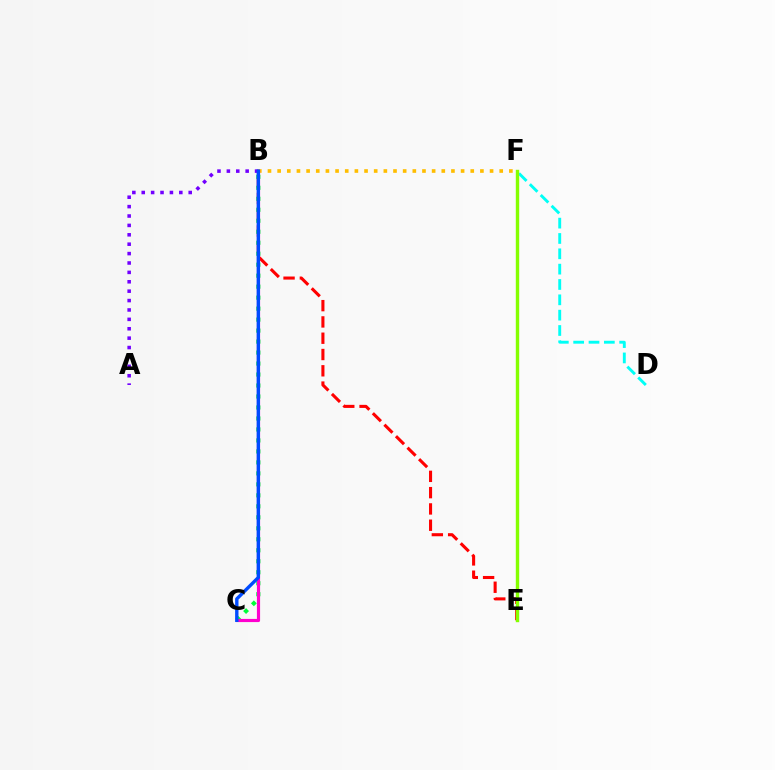{('B', 'E'): [{'color': '#ff0000', 'line_style': 'dashed', 'thickness': 2.21}], ('B', 'F'): [{'color': '#ffbd00', 'line_style': 'dotted', 'thickness': 2.62}], ('D', 'F'): [{'color': '#00fff6', 'line_style': 'dashed', 'thickness': 2.08}], ('B', 'C'): [{'color': '#00ff39', 'line_style': 'dotted', 'thickness': 2.98}, {'color': '#ff00cf', 'line_style': 'solid', 'thickness': 2.28}, {'color': '#004bff', 'line_style': 'solid', 'thickness': 2.43}], ('A', 'B'): [{'color': '#7200ff', 'line_style': 'dotted', 'thickness': 2.55}], ('E', 'F'): [{'color': '#84ff00', 'line_style': 'solid', 'thickness': 2.44}]}